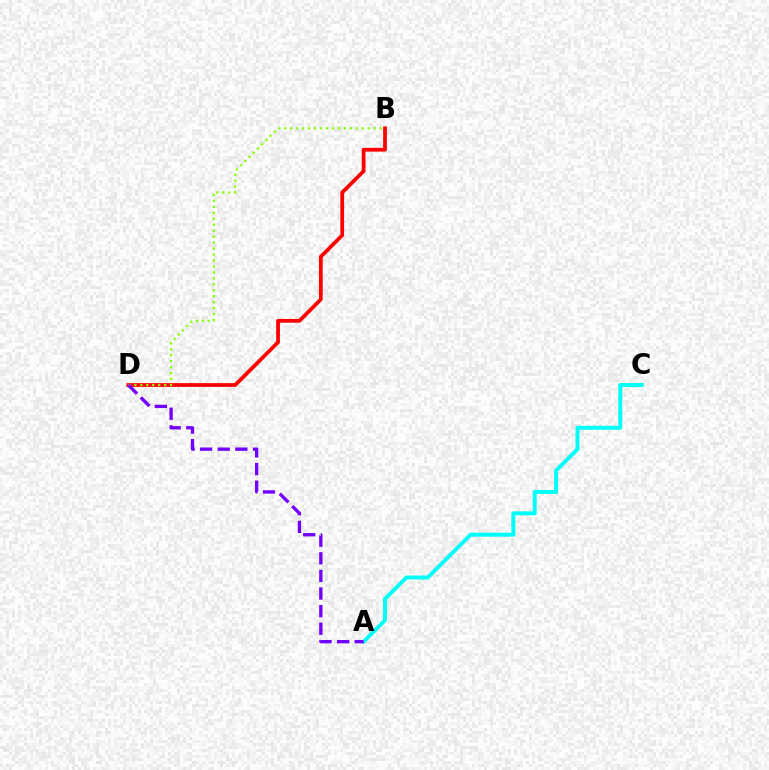{('B', 'D'): [{'color': '#ff0000', 'line_style': 'solid', 'thickness': 2.7}, {'color': '#84ff00', 'line_style': 'dotted', 'thickness': 1.62}], ('A', 'C'): [{'color': '#00fff6', 'line_style': 'solid', 'thickness': 2.85}], ('A', 'D'): [{'color': '#7200ff', 'line_style': 'dashed', 'thickness': 2.39}]}